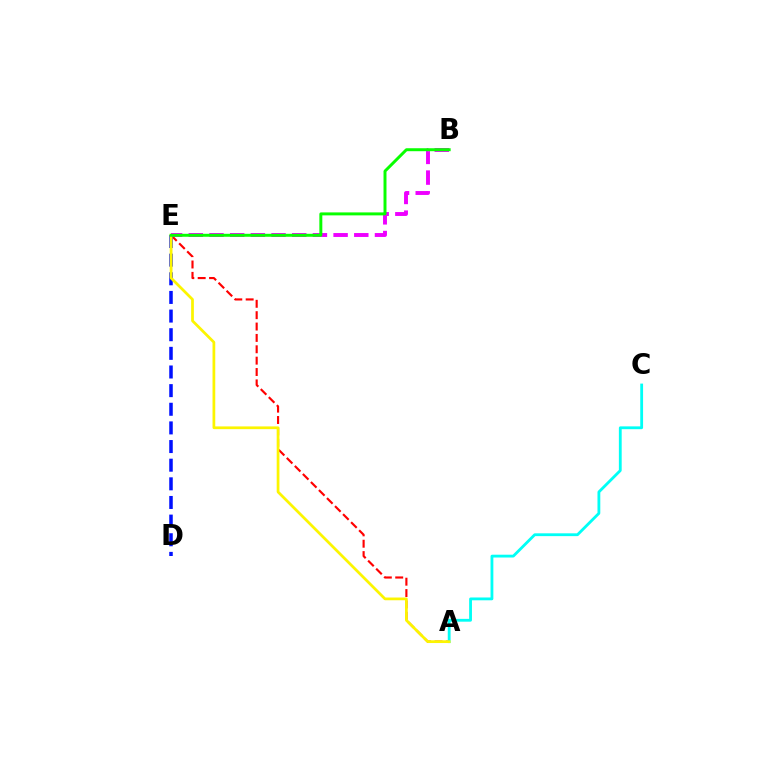{('A', 'E'): [{'color': '#ff0000', 'line_style': 'dashed', 'thickness': 1.54}, {'color': '#fcf500', 'line_style': 'solid', 'thickness': 1.97}], ('B', 'E'): [{'color': '#ee00ff', 'line_style': 'dashed', 'thickness': 2.81}, {'color': '#08ff00', 'line_style': 'solid', 'thickness': 2.13}], ('D', 'E'): [{'color': '#0010ff', 'line_style': 'dashed', 'thickness': 2.53}], ('A', 'C'): [{'color': '#00fff6', 'line_style': 'solid', 'thickness': 2.03}]}